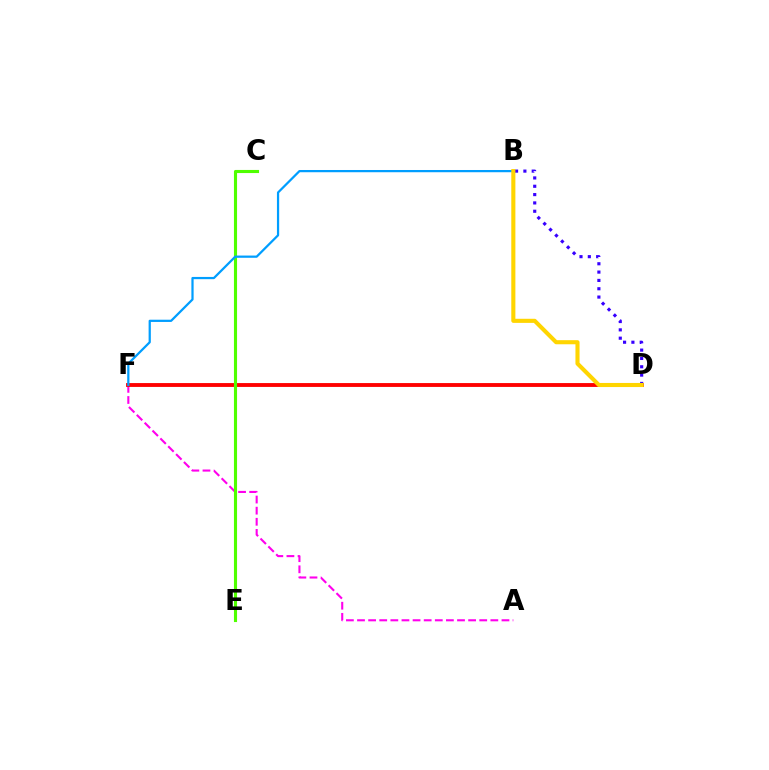{('A', 'F'): [{'color': '#ff00ed', 'line_style': 'dashed', 'thickness': 1.51}], ('D', 'F'): [{'color': '#00ff86', 'line_style': 'dashed', 'thickness': 1.58}, {'color': '#ff0000', 'line_style': 'solid', 'thickness': 2.77}], ('C', 'E'): [{'color': '#4fff00', 'line_style': 'solid', 'thickness': 2.24}], ('B', 'D'): [{'color': '#3700ff', 'line_style': 'dotted', 'thickness': 2.26}, {'color': '#ffd500', 'line_style': 'solid', 'thickness': 2.95}], ('B', 'F'): [{'color': '#009eff', 'line_style': 'solid', 'thickness': 1.61}]}